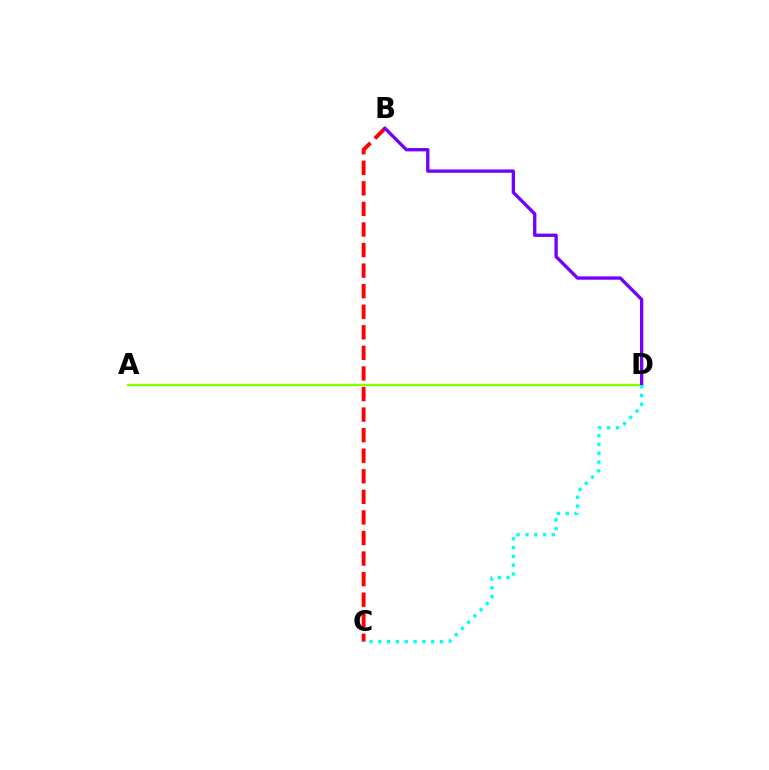{('B', 'C'): [{'color': '#ff0000', 'line_style': 'dashed', 'thickness': 2.79}], ('A', 'D'): [{'color': '#84ff00', 'line_style': 'solid', 'thickness': 1.68}], ('B', 'D'): [{'color': '#7200ff', 'line_style': 'solid', 'thickness': 2.39}], ('C', 'D'): [{'color': '#00fff6', 'line_style': 'dotted', 'thickness': 2.39}]}